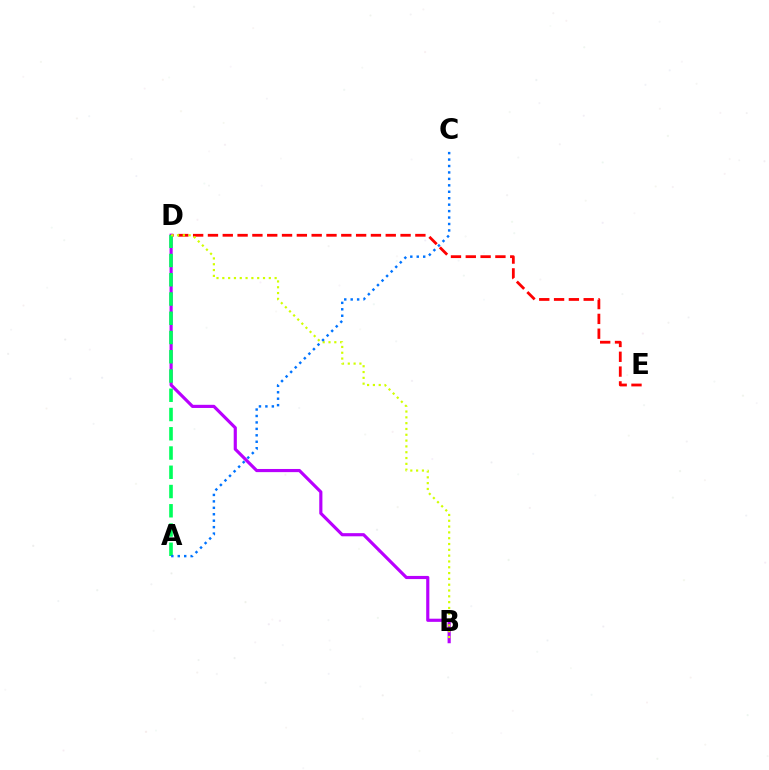{('D', 'E'): [{'color': '#ff0000', 'line_style': 'dashed', 'thickness': 2.01}], ('B', 'D'): [{'color': '#b900ff', 'line_style': 'solid', 'thickness': 2.27}, {'color': '#d1ff00', 'line_style': 'dotted', 'thickness': 1.58}], ('A', 'D'): [{'color': '#00ff5c', 'line_style': 'dashed', 'thickness': 2.62}], ('A', 'C'): [{'color': '#0074ff', 'line_style': 'dotted', 'thickness': 1.75}]}